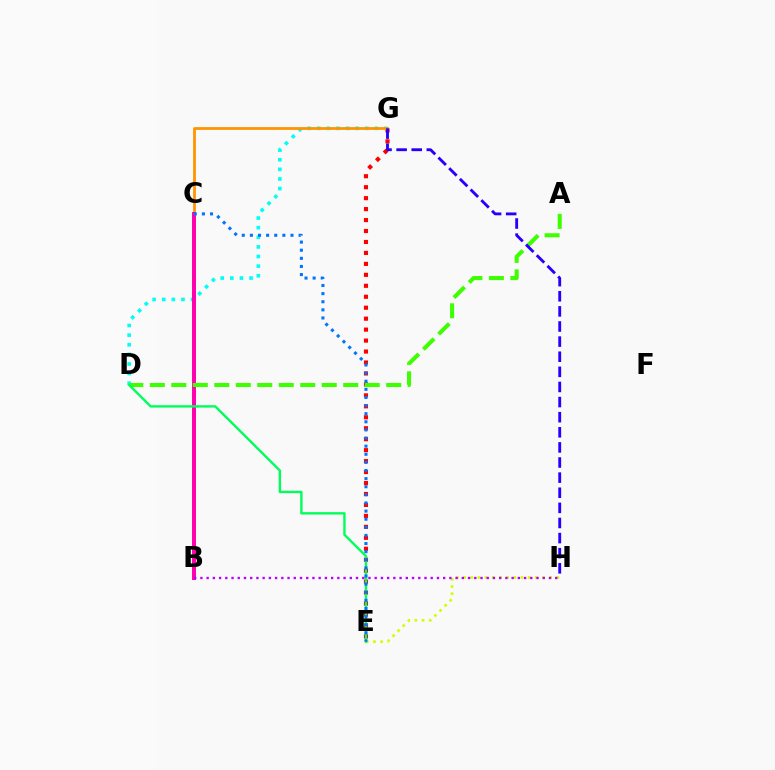{('E', 'G'): [{'color': '#ff0000', 'line_style': 'dotted', 'thickness': 2.98}], ('D', 'G'): [{'color': '#00fff6', 'line_style': 'dotted', 'thickness': 2.61}], ('C', 'G'): [{'color': '#ff9400', 'line_style': 'solid', 'thickness': 2.0}], ('E', 'H'): [{'color': '#d1ff00', 'line_style': 'dotted', 'thickness': 1.95}], ('B', 'C'): [{'color': '#ff00ac', 'line_style': 'solid', 'thickness': 2.85}], ('A', 'D'): [{'color': '#3dff00', 'line_style': 'dashed', 'thickness': 2.92}], ('D', 'E'): [{'color': '#00ff5c', 'line_style': 'solid', 'thickness': 1.72}], ('C', 'E'): [{'color': '#0074ff', 'line_style': 'dotted', 'thickness': 2.21}], ('G', 'H'): [{'color': '#2500ff', 'line_style': 'dashed', 'thickness': 2.05}], ('B', 'H'): [{'color': '#b900ff', 'line_style': 'dotted', 'thickness': 1.69}]}